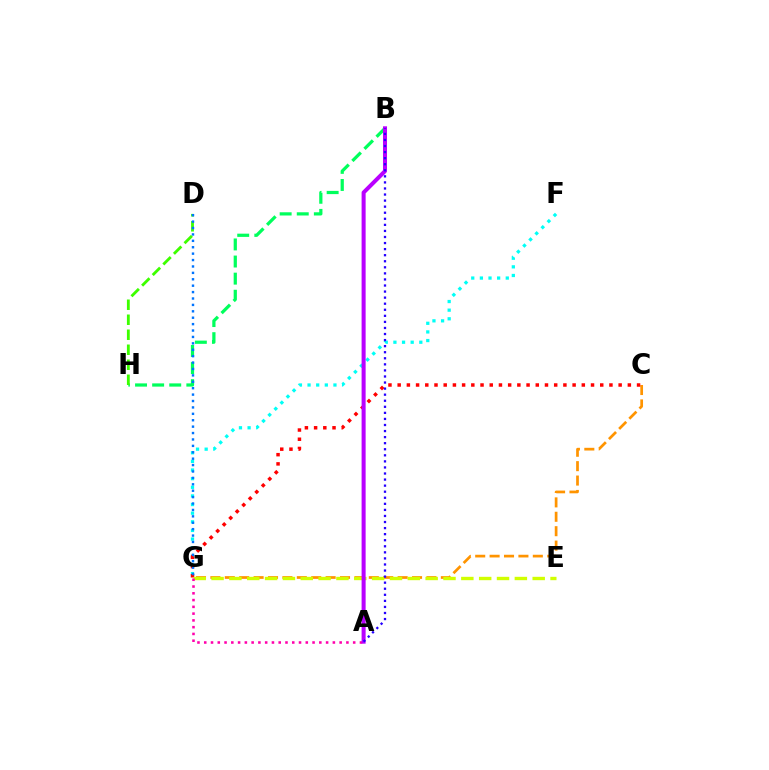{('B', 'H'): [{'color': '#00ff5c', 'line_style': 'dashed', 'thickness': 2.32}], ('F', 'G'): [{'color': '#00fff6', 'line_style': 'dotted', 'thickness': 2.35}], ('C', 'G'): [{'color': '#ff9400', 'line_style': 'dashed', 'thickness': 1.96}, {'color': '#ff0000', 'line_style': 'dotted', 'thickness': 2.5}], ('D', 'H'): [{'color': '#3dff00', 'line_style': 'dashed', 'thickness': 2.04}], ('E', 'G'): [{'color': '#d1ff00', 'line_style': 'dashed', 'thickness': 2.42}], ('A', 'G'): [{'color': '#ff00ac', 'line_style': 'dotted', 'thickness': 1.84}], ('A', 'B'): [{'color': '#b900ff', 'line_style': 'solid', 'thickness': 2.9}, {'color': '#2500ff', 'line_style': 'dotted', 'thickness': 1.65}], ('D', 'G'): [{'color': '#0074ff', 'line_style': 'dotted', 'thickness': 1.74}]}